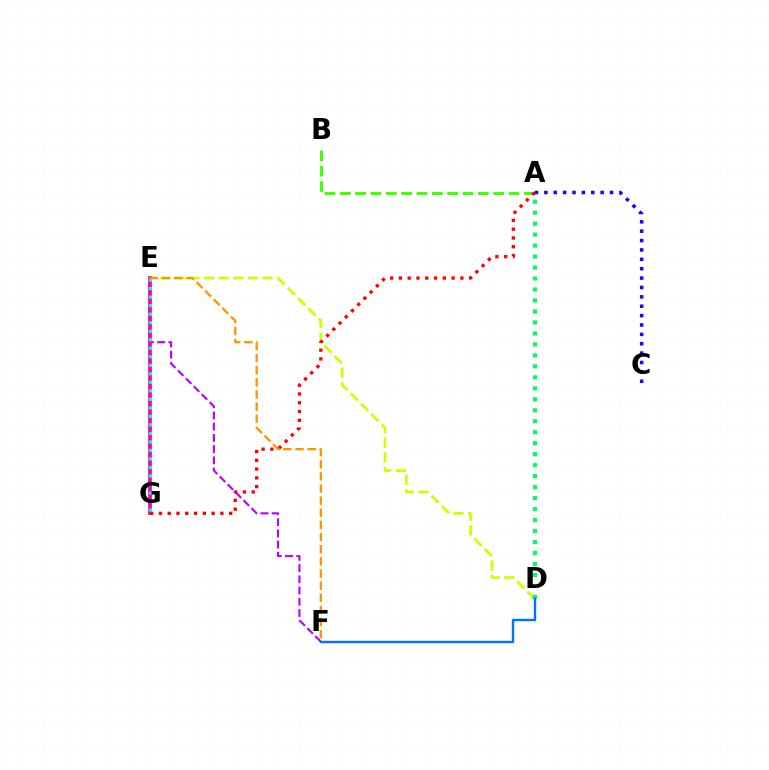{('D', 'E'): [{'color': '#d1ff00', 'line_style': 'dashed', 'thickness': 1.99}], ('A', 'B'): [{'color': '#3dff00', 'line_style': 'dashed', 'thickness': 2.08}], ('A', 'D'): [{'color': '#00ff5c', 'line_style': 'dotted', 'thickness': 2.98}], ('E', 'F'): [{'color': '#b900ff', 'line_style': 'dashed', 'thickness': 1.52}, {'color': '#ff9400', 'line_style': 'dashed', 'thickness': 1.65}], ('E', 'G'): [{'color': '#ff00ac', 'line_style': 'solid', 'thickness': 2.71}, {'color': '#00fff6', 'line_style': 'dotted', 'thickness': 2.31}], ('D', 'F'): [{'color': '#0074ff', 'line_style': 'solid', 'thickness': 1.73}], ('A', 'G'): [{'color': '#ff0000', 'line_style': 'dotted', 'thickness': 2.39}], ('A', 'C'): [{'color': '#2500ff', 'line_style': 'dotted', 'thickness': 2.55}]}